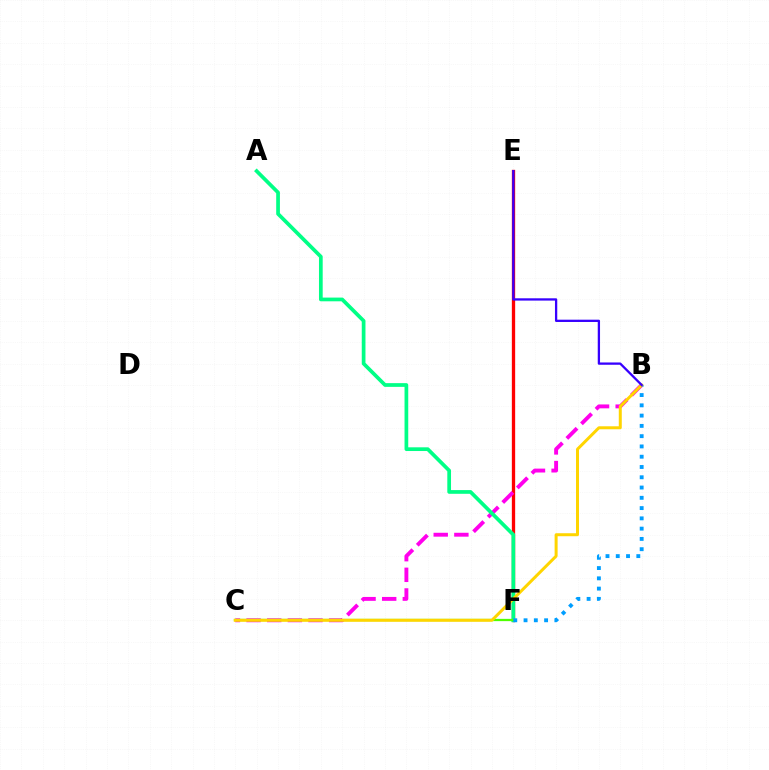{('E', 'F'): [{'color': '#ff0000', 'line_style': 'solid', 'thickness': 2.39}], ('B', 'C'): [{'color': '#ff00ed', 'line_style': 'dashed', 'thickness': 2.8}, {'color': '#ffd500', 'line_style': 'solid', 'thickness': 2.16}], ('A', 'F'): [{'color': '#00ff86', 'line_style': 'solid', 'thickness': 2.68}], ('C', 'F'): [{'color': '#4fff00', 'line_style': 'solid', 'thickness': 1.64}], ('B', 'F'): [{'color': '#009eff', 'line_style': 'dotted', 'thickness': 2.79}], ('B', 'E'): [{'color': '#3700ff', 'line_style': 'solid', 'thickness': 1.65}]}